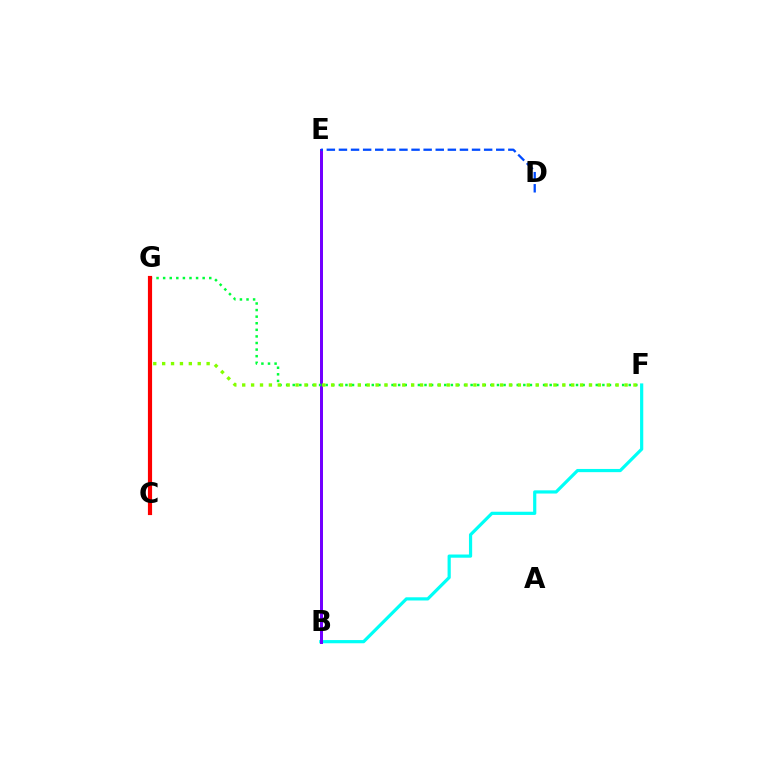{('C', 'G'): [{'color': '#ffbd00', 'line_style': 'solid', 'thickness': 1.72}, {'color': '#ff00cf', 'line_style': 'dotted', 'thickness': 1.74}, {'color': '#ff0000', 'line_style': 'solid', 'thickness': 3.0}], ('B', 'F'): [{'color': '#00fff6', 'line_style': 'solid', 'thickness': 2.3}], ('B', 'E'): [{'color': '#7200ff', 'line_style': 'solid', 'thickness': 2.15}], ('D', 'E'): [{'color': '#004bff', 'line_style': 'dashed', 'thickness': 1.64}], ('F', 'G'): [{'color': '#00ff39', 'line_style': 'dotted', 'thickness': 1.79}, {'color': '#84ff00', 'line_style': 'dotted', 'thickness': 2.42}]}